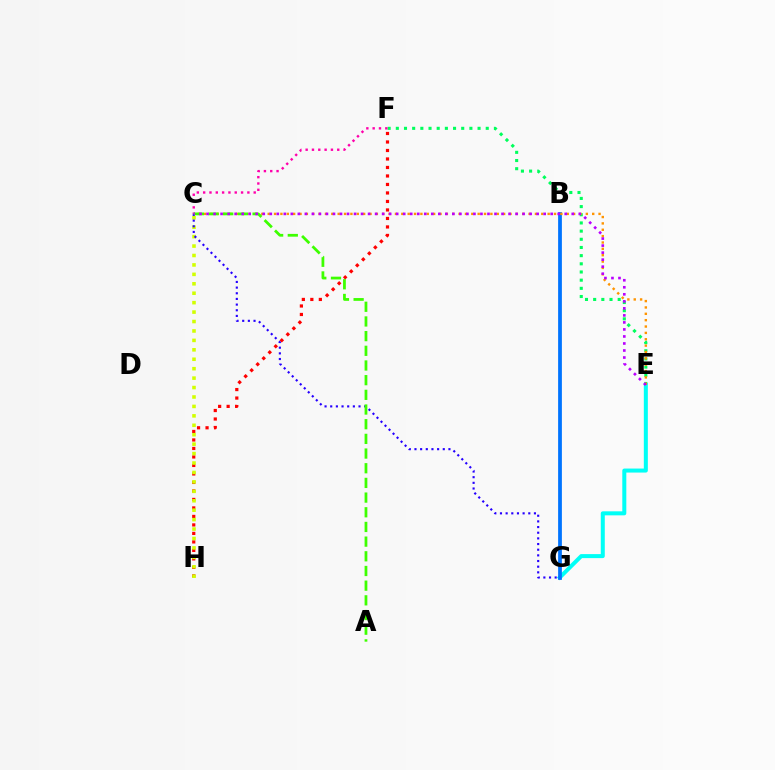{('F', 'H'): [{'color': '#ff0000', 'line_style': 'dotted', 'thickness': 2.31}], ('E', 'F'): [{'color': '#00ff5c', 'line_style': 'dotted', 'thickness': 2.22}], ('E', 'G'): [{'color': '#00fff6', 'line_style': 'solid', 'thickness': 2.89}], ('B', 'G'): [{'color': '#0074ff', 'line_style': 'solid', 'thickness': 2.71}], ('C', 'F'): [{'color': '#ff00ac', 'line_style': 'dotted', 'thickness': 1.72}], ('C', 'H'): [{'color': '#d1ff00', 'line_style': 'dotted', 'thickness': 2.56}], ('C', 'E'): [{'color': '#ff9400', 'line_style': 'dotted', 'thickness': 1.73}, {'color': '#b900ff', 'line_style': 'dotted', 'thickness': 1.91}], ('C', 'G'): [{'color': '#2500ff', 'line_style': 'dotted', 'thickness': 1.54}], ('A', 'C'): [{'color': '#3dff00', 'line_style': 'dashed', 'thickness': 1.99}]}